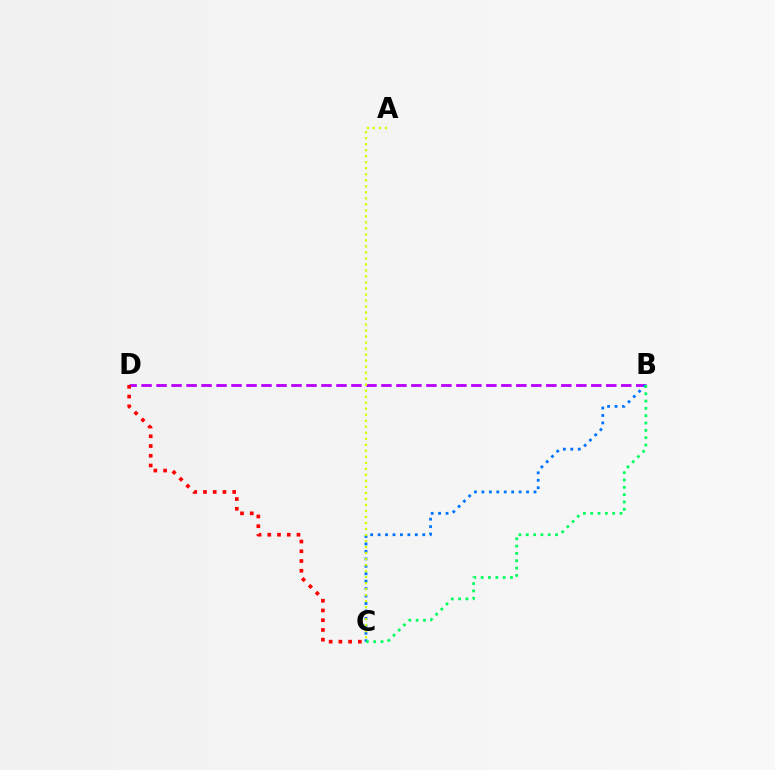{('B', 'D'): [{'color': '#b900ff', 'line_style': 'dashed', 'thickness': 2.04}], ('C', 'D'): [{'color': '#ff0000', 'line_style': 'dotted', 'thickness': 2.65}], ('B', 'C'): [{'color': '#0074ff', 'line_style': 'dotted', 'thickness': 2.02}, {'color': '#00ff5c', 'line_style': 'dotted', 'thickness': 1.99}], ('A', 'C'): [{'color': '#d1ff00', 'line_style': 'dotted', 'thickness': 1.63}]}